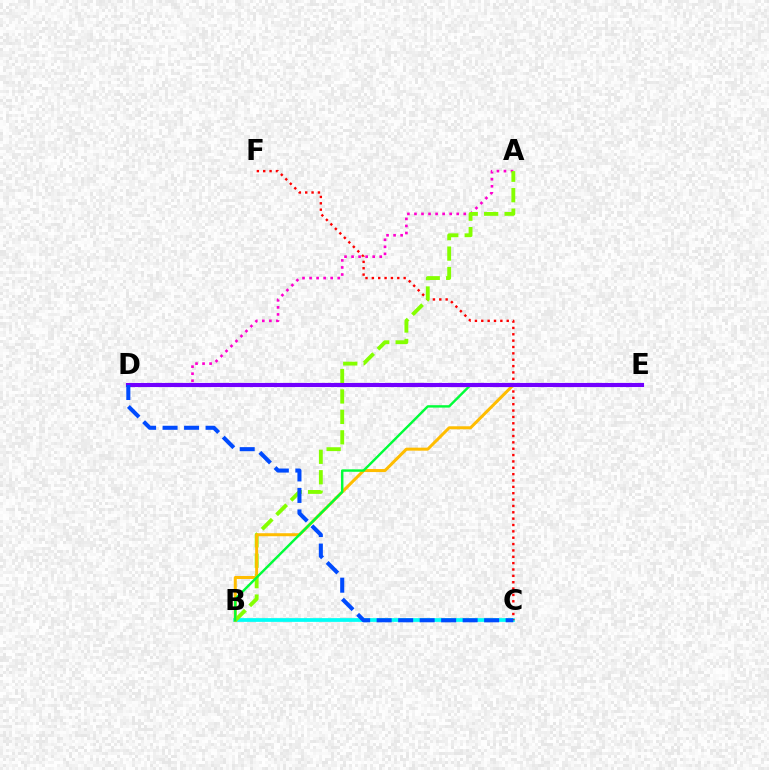{('A', 'D'): [{'color': '#ff00cf', 'line_style': 'dotted', 'thickness': 1.91}], ('B', 'C'): [{'color': '#00fff6', 'line_style': 'solid', 'thickness': 2.69}], ('C', 'F'): [{'color': '#ff0000', 'line_style': 'dotted', 'thickness': 1.73}], ('A', 'B'): [{'color': '#84ff00', 'line_style': 'dashed', 'thickness': 2.78}], ('B', 'E'): [{'color': '#ffbd00', 'line_style': 'solid', 'thickness': 2.17}, {'color': '#00ff39', 'line_style': 'solid', 'thickness': 1.73}], ('D', 'E'): [{'color': '#7200ff', 'line_style': 'solid', 'thickness': 2.96}], ('C', 'D'): [{'color': '#004bff', 'line_style': 'dashed', 'thickness': 2.92}]}